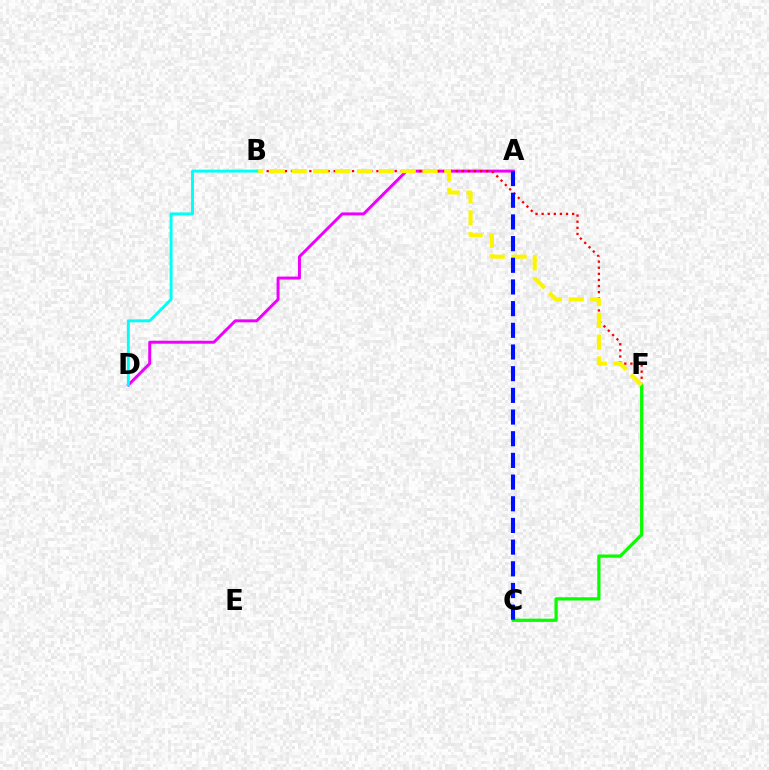{('A', 'D'): [{'color': '#ee00ff', 'line_style': 'solid', 'thickness': 2.14}], ('B', 'F'): [{'color': '#ff0000', 'line_style': 'dotted', 'thickness': 1.66}, {'color': '#fcf500', 'line_style': 'dashed', 'thickness': 2.97}], ('C', 'F'): [{'color': '#08ff00', 'line_style': 'solid', 'thickness': 2.34}], ('B', 'D'): [{'color': '#00fff6', 'line_style': 'solid', 'thickness': 2.1}], ('A', 'C'): [{'color': '#0010ff', 'line_style': 'dashed', 'thickness': 2.95}]}